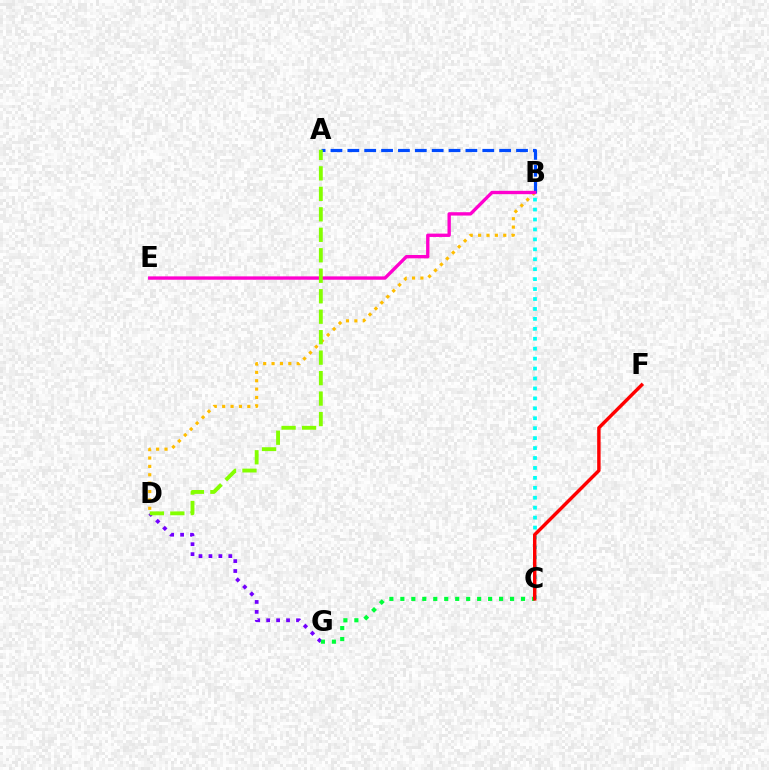{('B', 'C'): [{'color': '#00fff6', 'line_style': 'dotted', 'thickness': 2.7}], ('D', 'G'): [{'color': '#7200ff', 'line_style': 'dotted', 'thickness': 2.7}], ('C', 'G'): [{'color': '#00ff39', 'line_style': 'dotted', 'thickness': 2.98}], ('C', 'F'): [{'color': '#ff0000', 'line_style': 'solid', 'thickness': 2.47}], ('B', 'D'): [{'color': '#ffbd00', 'line_style': 'dotted', 'thickness': 2.28}], ('A', 'B'): [{'color': '#004bff', 'line_style': 'dashed', 'thickness': 2.29}], ('B', 'E'): [{'color': '#ff00cf', 'line_style': 'solid', 'thickness': 2.41}], ('A', 'D'): [{'color': '#84ff00', 'line_style': 'dashed', 'thickness': 2.78}]}